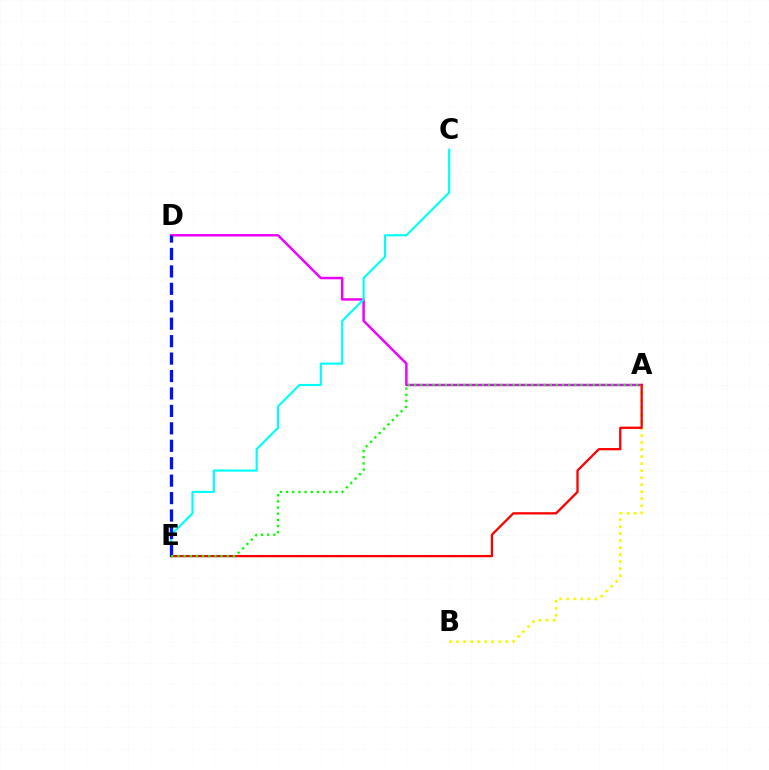{('A', 'D'): [{'color': '#ee00ff', 'line_style': 'solid', 'thickness': 1.77}], ('C', 'E'): [{'color': '#00fff6', 'line_style': 'solid', 'thickness': 1.55}], ('A', 'B'): [{'color': '#fcf500', 'line_style': 'dotted', 'thickness': 1.91}], ('A', 'E'): [{'color': '#ff0000', 'line_style': 'solid', 'thickness': 1.65}, {'color': '#08ff00', 'line_style': 'dotted', 'thickness': 1.68}], ('D', 'E'): [{'color': '#0010ff', 'line_style': 'dashed', 'thickness': 2.37}]}